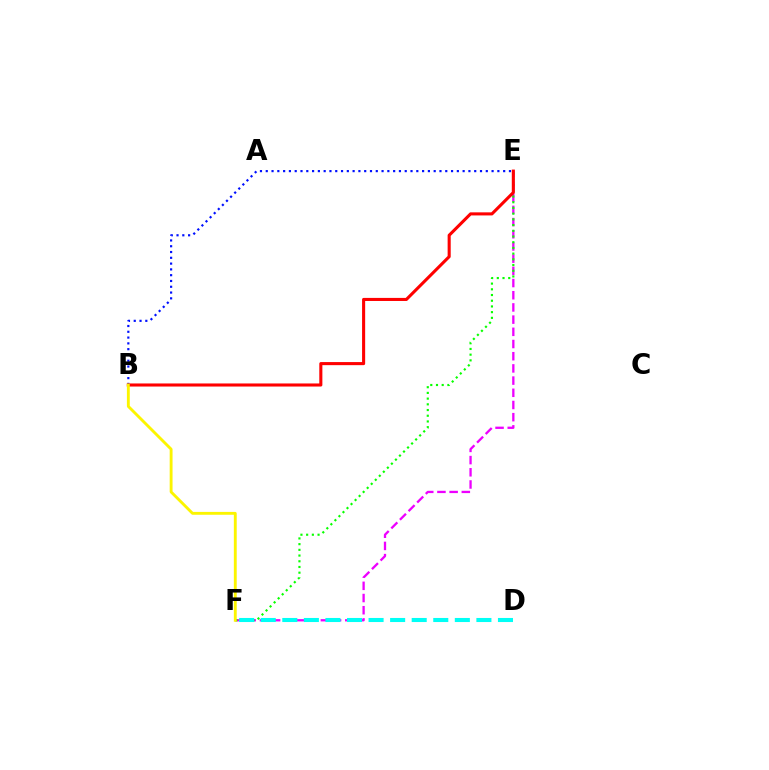{('E', 'F'): [{'color': '#ee00ff', 'line_style': 'dashed', 'thickness': 1.66}, {'color': '#08ff00', 'line_style': 'dotted', 'thickness': 1.55}], ('B', 'E'): [{'color': '#0010ff', 'line_style': 'dotted', 'thickness': 1.57}, {'color': '#ff0000', 'line_style': 'solid', 'thickness': 2.22}], ('D', 'F'): [{'color': '#00fff6', 'line_style': 'dashed', 'thickness': 2.93}], ('B', 'F'): [{'color': '#fcf500', 'line_style': 'solid', 'thickness': 2.06}]}